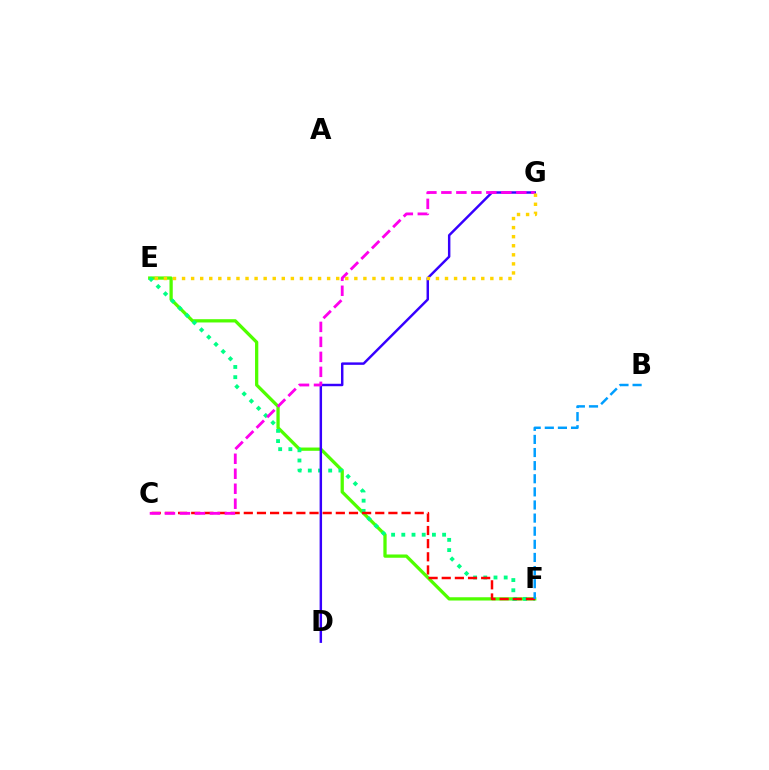{('E', 'F'): [{'color': '#4fff00', 'line_style': 'solid', 'thickness': 2.35}, {'color': '#00ff86', 'line_style': 'dotted', 'thickness': 2.77}], ('C', 'F'): [{'color': '#ff0000', 'line_style': 'dashed', 'thickness': 1.79}], ('D', 'G'): [{'color': '#3700ff', 'line_style': 'solid', 'thickness': 1.77}], ('C', 'G'): [{'color': '#ff00ed', 'line_style': 'dashed', 'thickness': 2.04}], ('E', 'G'): [{'color': '#ffd500', 'line_style': 'dotted', 'thickness': 2.46}], ('B', 'F'): [{'color': '#009eff', 'line_style': 'dashed', 'thickness': 1.78}]}